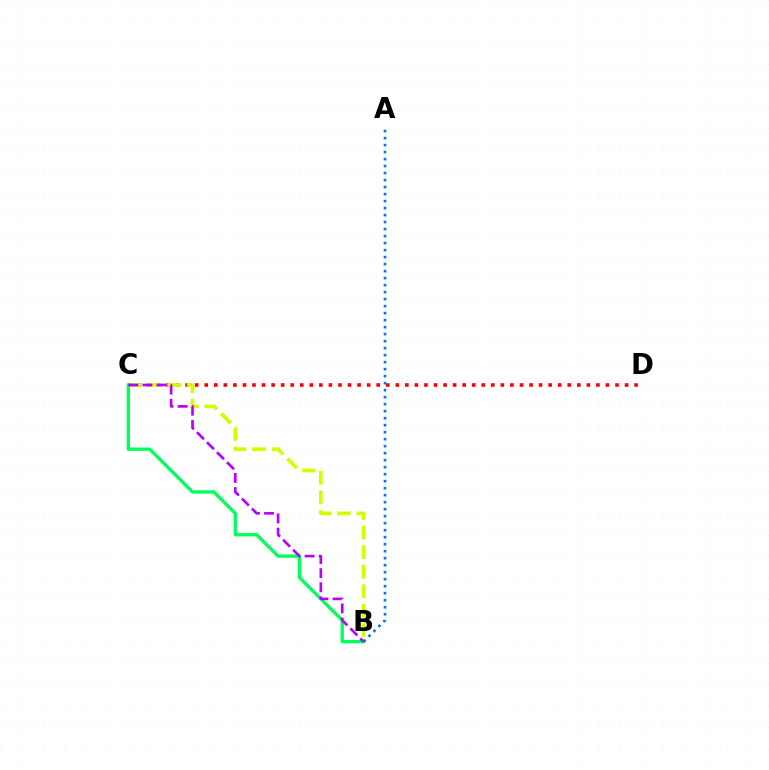{('C', 'D'): [{'color': '#ff0000', 'line_style': 'dotted', 'thickness': 2.6}], ('B', 'C'): [{'color': '#d1ff00', 'line_style': 'dashed', 'thickness': 2.65}, {'color': '#00ff5c', 'line_style': 'solid', 'thickness': 2.38}, {'color': '#b900ff', 'line_style': 'dashed', 'thickness': 1.92}], ('A', 'B'): [{'color': '#0074ff', 'line_style': 'dotted', 'thickness': 1.9}]}